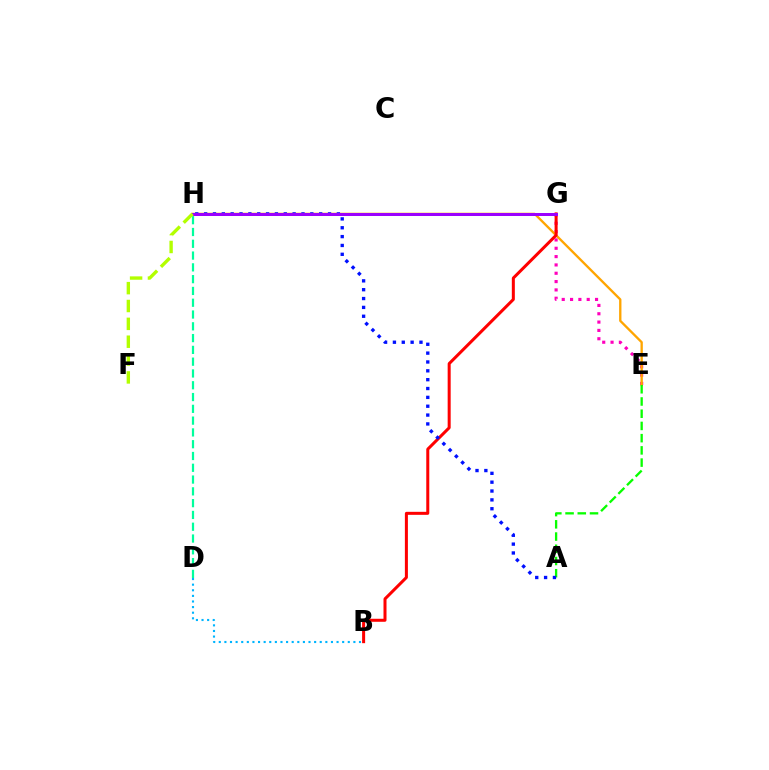{('B', 'D'): [{'color': '#00b5ff', 'line_style': 'dotted', 'thickness': 1.52}], ('D', 'H'): [{'color': '#00ff9d', 'line_style': 'dashed', 'thickness': 1.6}], ('E', 'G'): [{'color': '#ff00bd', 'line_style': 'dotted', 'thickness': 2.26}], ('E', 'H'): [{'color': '#ffa500', 'line_style': 'solid', 'thickness': 1.68}], ('B', 'G'): [{'color': '#ff0000', 'line_style': 'solid', 'thickness': 2.17}], ('A', 'E'): [{'color': '#08ff00', 'line_style': 'dashed', 'thickness': 1.66}], ('A', 'H'): [{'color': '#0010ff', 'line_style': 'dotted', 'thickness': 2.4}], ('G', 'H'): [{'color': '#9b00ff', 'line_style': 'solid', 'thickness': 2.15}], ('F', 'H'): [{'color': '#b3ff00', 'line_style': 'dashed', 'thickness': 2.43}]}